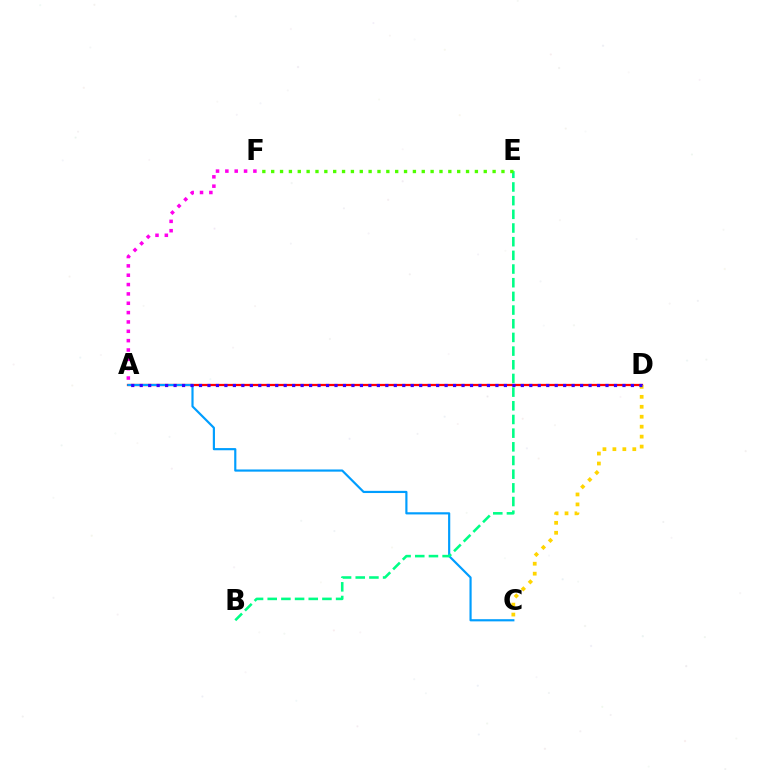{('A', 'D'): [{'color': '#ff0000', 'line_style': 'solid', 'thickness': 1.62}, {'color': '#3700ff', 'line_style': 'dotted', 'thickness': 2.3}], ('C', 'D'): [{'color': '#ffd500', 'line_style': 'dotted', 'thickness': 2.7}], ('A', 'C'): [{'color': '#009eff', 'line_style': 'solid', 'thickness': 1.57}], ('A', 'F'): [{'color': '#ff00ed', 'line_style': 'dotted', 'thickness': 2.54}], ('B', 'E'): [{'color': '#00ff86', 'line_style': 'dashed', 'thickness': 1.86}], ('E', 'F'): [{'color': '#4fff00', 'line_style': 'dotted', 'thickness': 2.41}]}